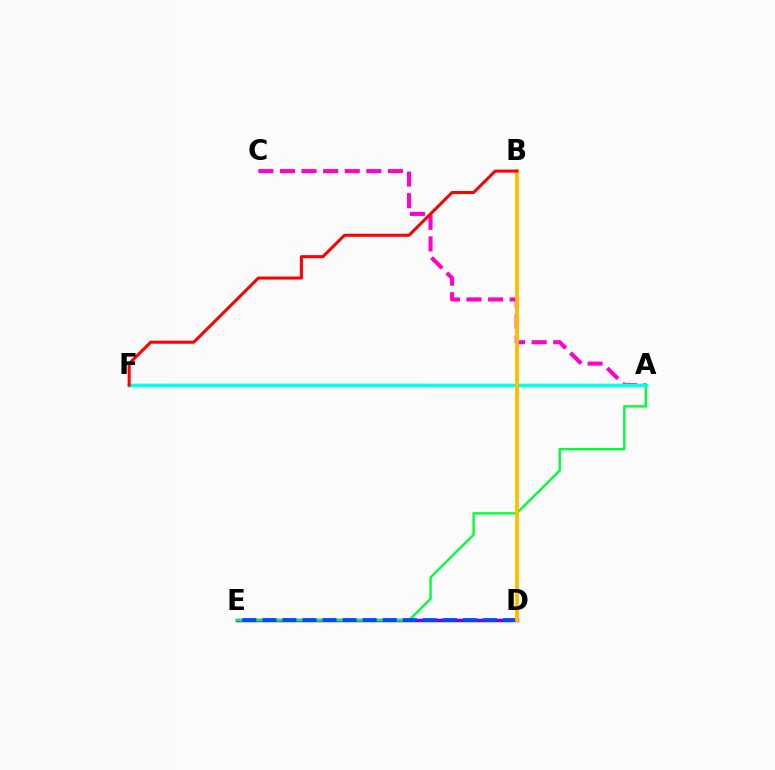{('A', 'C'): [{'color': '#ff00cf', 'line_style': 'dashed', 'thickness': 2.93}], ('D', 'E'): [{'color': '#7200ff', 'line_style': 'solid', 'thickness': 2.52}, {'color': '#004bff', 'line_style': 'dashed', 'thickness': 2.72}], ('A', 'F'): [{'color': '#84ff00', 'line_style': 'solid', 'thickness': 2.45}, {'color': '#00fff6', 'line_style': 'solid', 'thickness': 2.48}], ('A', 'E'): [{'color': '#00ff39', 'line_style': 'solid', 'thickness': 1.72}], ('B', 'D'): [{'color': '#ffbd00', 'line_style': 'solid', 'thickness': 2.74}], ('B', 'F'): [{'color': '#ff0000', 'line_style': 'solid', 'thickness': 2.19}]}